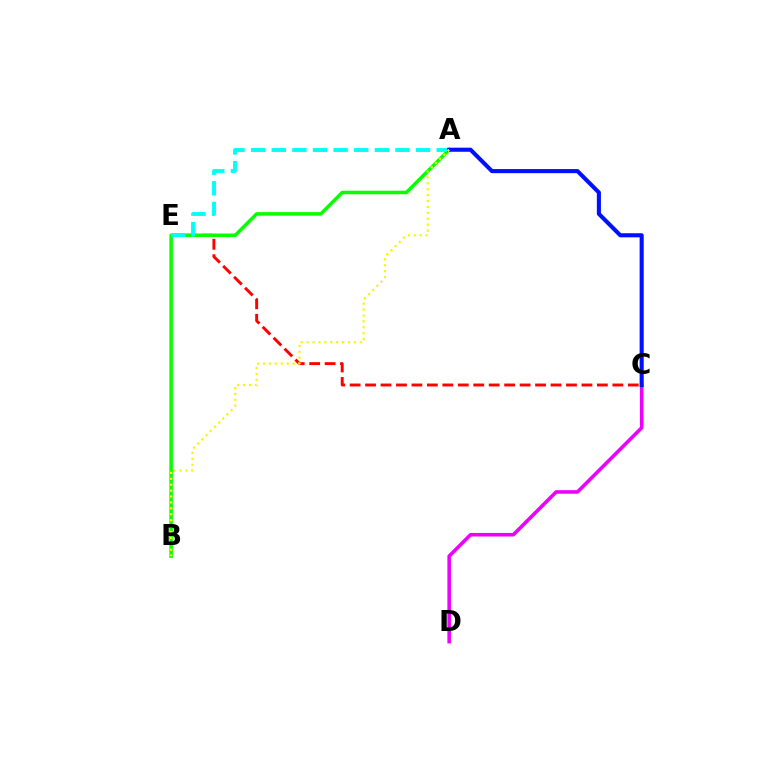{('C', 'E'): [{'color': '#ff0000', 'line_style': 'dashed', 'thickness': 2.1}], ('A', 'B'): [{'color': '#08ff00', 'line_style': 'solid', 'thickness': 2.54}, {'color': '#fcf500', 'line_style': 'dotted', 'thickness': 1.6}], ('A', 'E'): [{'color': '#00fff6', 'line_style': 'dashed', 'thickness': 2.8}], ('C', 'D'): [{'color': '#ee00ff', 'line_style': 'solid', 'thickness': 2.57}], ('A', 'C'): [{'color': '#0010ff', 'line_style': 'solid', 'thickness': 2.95}]}